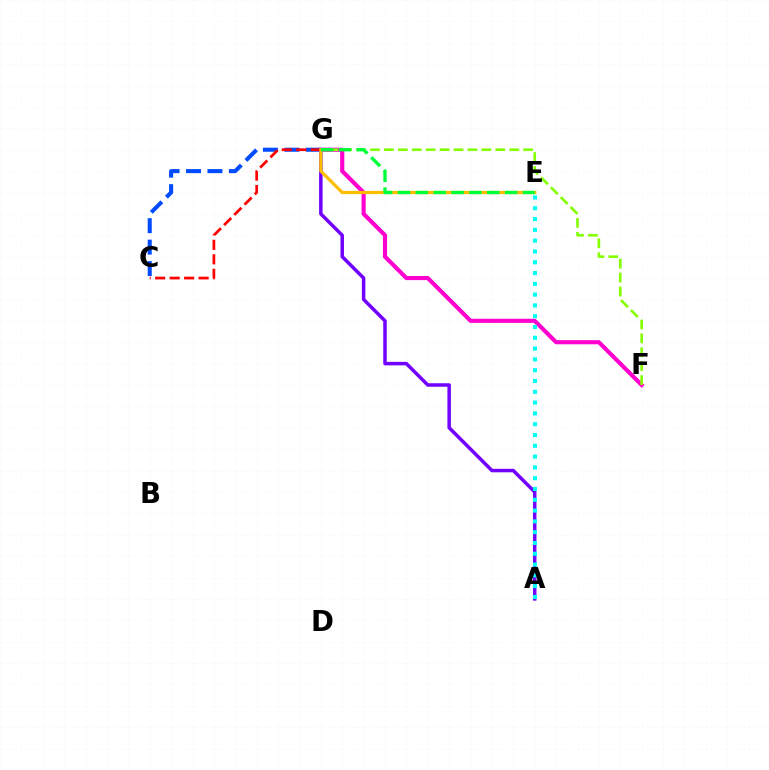{('A', 'G'): [{'color': '#7200ff', 'line_style': 'solid', 'thickness': 2.51}], ('F', 'G'): [{'color': '#ff00cf', 'line_style': 'solid', 'thickness': 2.97}, {'color': '#84ff00', 'line_style': 'dashed', 'thickness': 1.89}], ('A', 'E'): [{'color': '#00fff6', 'line_style': 'dotted', 'thickness': 2.93}], ('C', 'G'): [{'color': '#004bff', 'line_style': 'dashed', 'thickness': 2.91}, {'color': '#ff0000', 'line_style': 'dashed', 'thickness': 1.97}], ('E', 'G'): [{'color': '#ffbd00', 'line_style': 'solid', 'thickness': 2.31}, {'color': '#00ff39', 'line_style': 'dashed', 'thickness': 2.43}]}